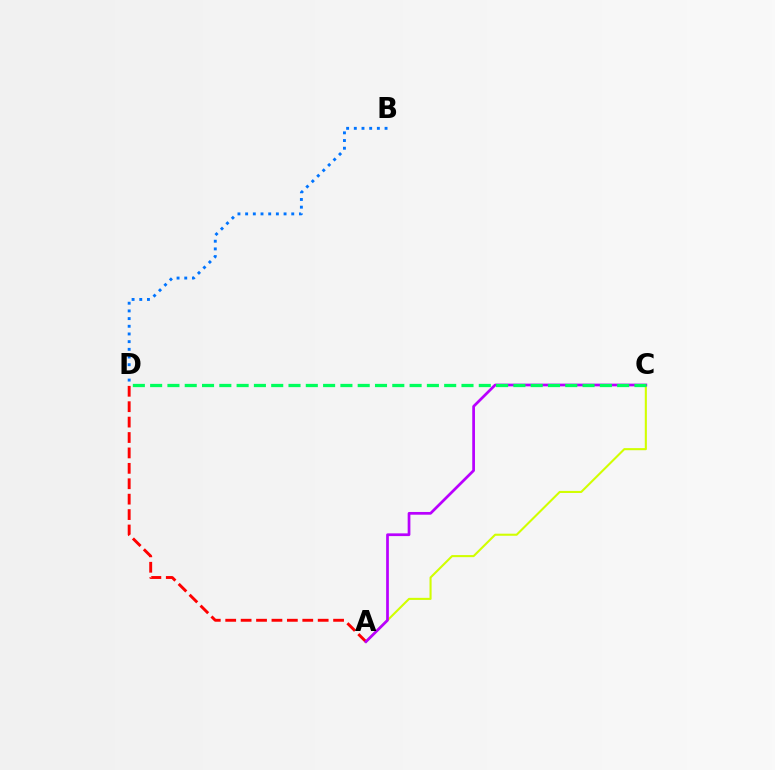{('A', 'C'): [{'color': '#d1ff00', 'line_style': 'solid', 'thickness': 1.5}, {'color': '#b900ff', 'line_style': 'solid', 'thickness': 1.96}], ('A', 'D'): [{'color': '#ff0000', 'line_style': 'dashed', 'thickness': 2.09}], ('B', 'D'): [{'color': '#0074ff', 'line_style': 'dotted', 'thickness': 2.09}], ('C', 'D'): [{'color': '#00ff5c', 'line_style': 'dashed', 'thickness': 2.35}]}